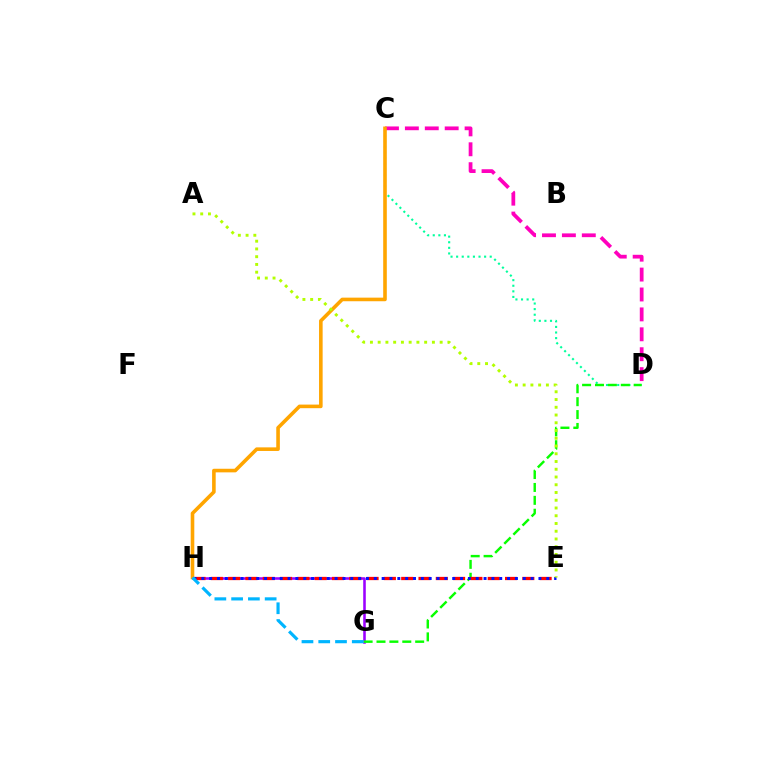{('C', 'D'): [{'color': '#ff00bd', 'line_style': 'dashed', 'thickness': 2.7}, {'color': '#00ff9d', 'line_style': 'dotted', 'thickness': 1.52}], ('G', 'H'): [{'color': '#9b00ff', 'line_style': 'solid', 'thickness': 1.85}, {'color': '#00b5ff', 'line_style': 'dashed', 'thickness': 2.28}], ('D', 'G'): [{'color': '#08ff00', 'line_style': 'dashed', 'thickness': 1.75}], ('E', 'H'): [{'color': '#ff0000', 'line_style': 'dashed', 'thickness': 2.35}, {'color': '#0010ff', 'line_style': 'dotted', 'thickness': 2.13}], ('C', 'H'): [{'color': '#ffa500', 'line_style': 'solid', 'thickness': 2.59}], ('A', 'E'): [{'color': '#b3ff00', 'line_style': 'dotted', 'thickness': 2.11}]}